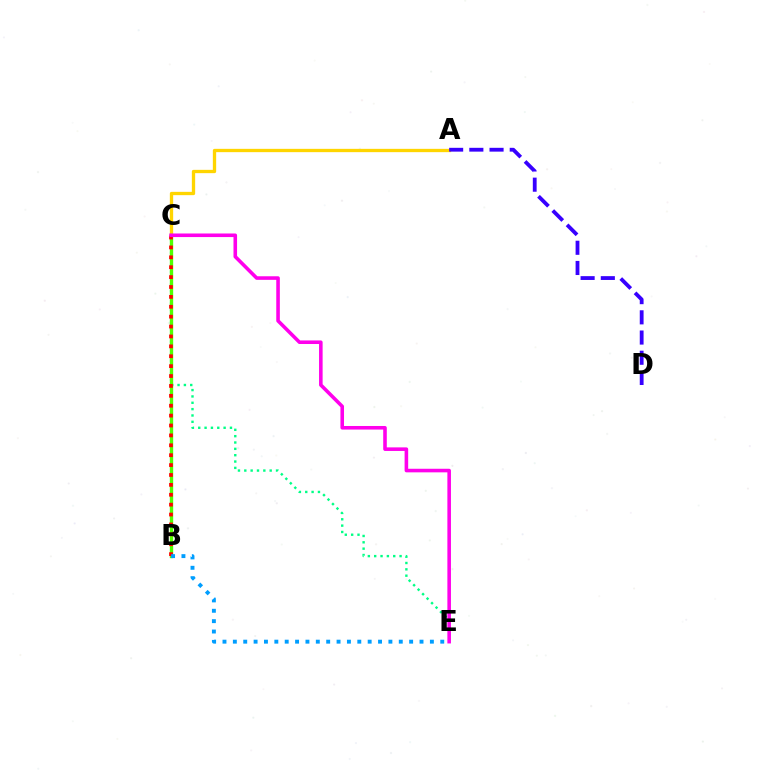{('C', 'E'): [{'color': '#00ff86', 'line_style': 'dotted', 'thickness': 1.72}, {'color': '#ff00ed', 'line_style': 'solid', 'thickness': 2.58}], ('A', 'C'): [{'color': '#ffd500', 'line_style': 'solid', 'thickness': 2.39}], ('B', 'C'): [{'color': '#4fff00', 'line_style': 'solid', 'thickness': 2.41}, {'color': '#ff0000', 'line_style': 'dotted', 'thickness': 2.69}], ('B', 'E'): [{'color': '#009eff', 'line_style': 'dotted', 'thickness': 2.82}], ('A', 'D'): [{'color': '#3700ff', 'line_style': 'dashed', 'thickness': 2.74}]}